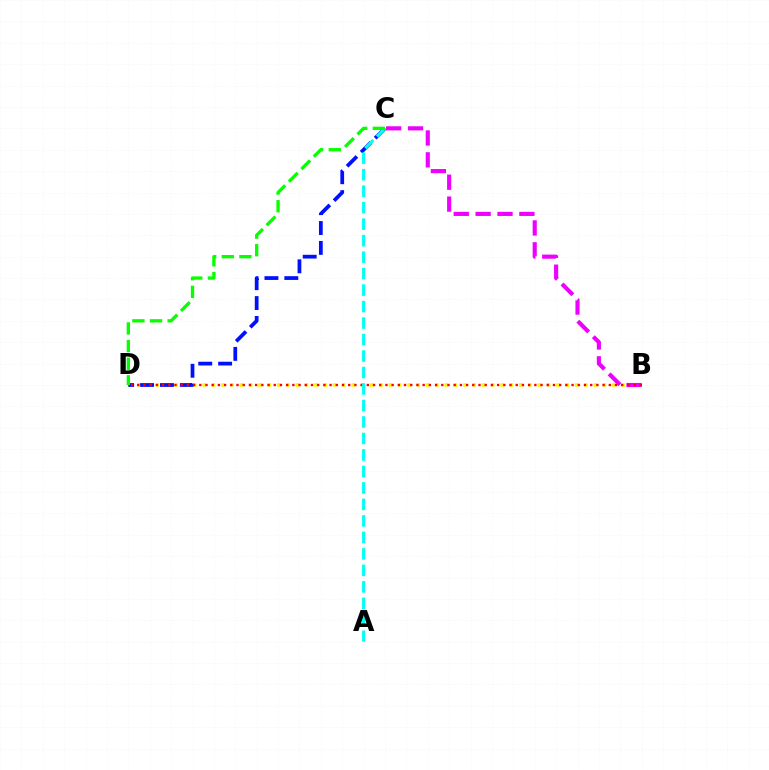{('B', 'D'): [{'color': '#fcf500', 'line_style': 'dotted', 'thickness': 2.53}, {'color': '#ff0000', 'line_style': 'dotted', 'thickness': 1.69}], ('C', 'D'): [{'color': '#0010ff', 'line_style': 'dashed', 'thickness': 2.7}, {'color': '#08ff00', 'line_style': 'dashed', 'thickness': 2.4}], ('B', 'C'): [{'color': '#ee00ff', 'line_style': 'dashed', 'thickness': 2.97}], ('A', 'C'): [{'color': '#00fff6', 'line_style': 'dashed', 'thickness': 2.24}]}